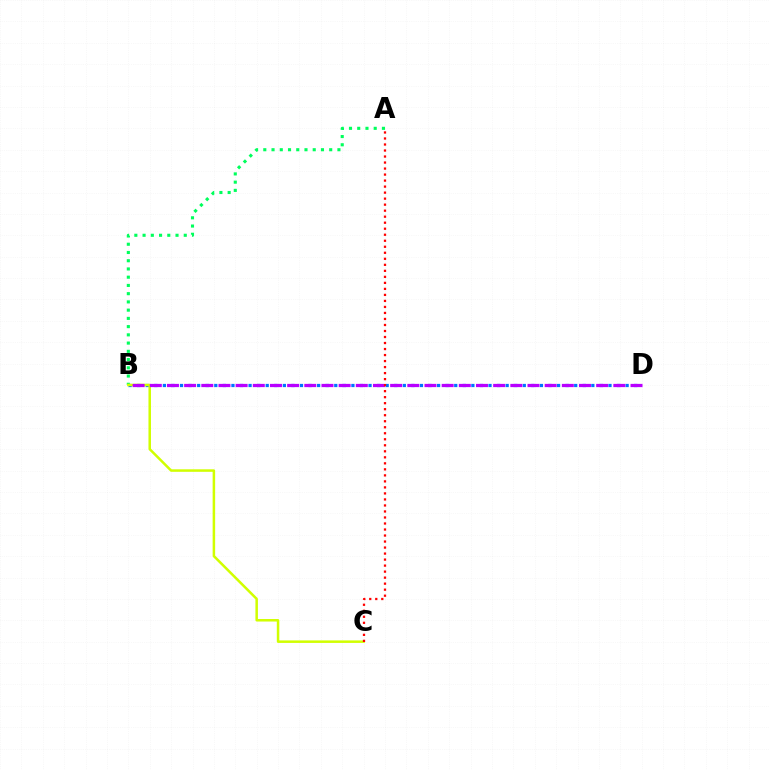{('B', 'D'): [{'color': '#0074ff', 'line_style': 'dotted', 'thickness': 2.33}, {'color': '#b900ff', 'line_style': 'dashed', 'thickness': 2.33}], ('A', 'B'): [{'color': '#00ff5c', 'line_style': 'dotted', 'thickness': 2.24}], ('B', 'C'): [{'color': '#d1ff00', 'line_style': 'solid', 'thickness': 1.81}], ('A', 'C'): [{'color': '#ff0000', 'line_style': 'dotted', 'thickness': 1.63}]}